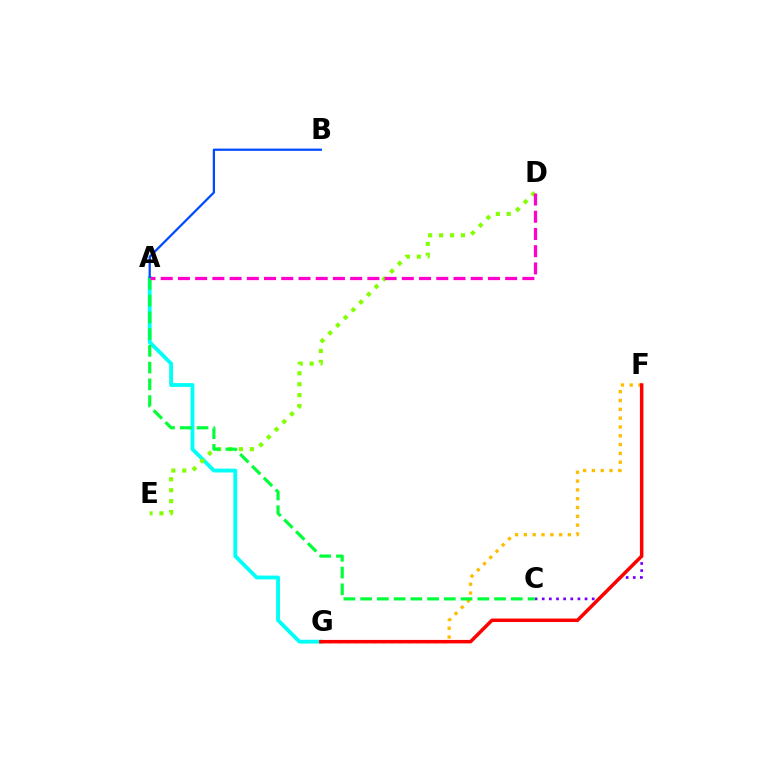{('C', 'F'): [{'color': '#7200ff', 'line_style': 'dotted', 'thickness': 1.94}], ('F', 'G'): [{'color': '#ffbd00', 'line_style': 'dotted', 'thickness': 2.39}, {'color': '#ff0000', 'line_style': 'solid', 'thickness': 2.51}], ('A', 'G'): [{'color': '#00fff6', 'line_style': 'solid', 'thickness': 2.76}], ('D', 'E'): [{'color': '#84ff00', 'line_style': 'dotted', 'thickness': 2.97}], ('A', 'B'): [{'color': '#004bff', 'line_style': 'solid', 'thickness': 1.62}], ('A', 'C'): [{'color': '#00ff39', 'line_style': 'dashed', 'thickness': 2.27}], ('A', 'D'): [{'color': '#ff00cf', 'line_style': 'dashed', 'thickness': 2.34}]}